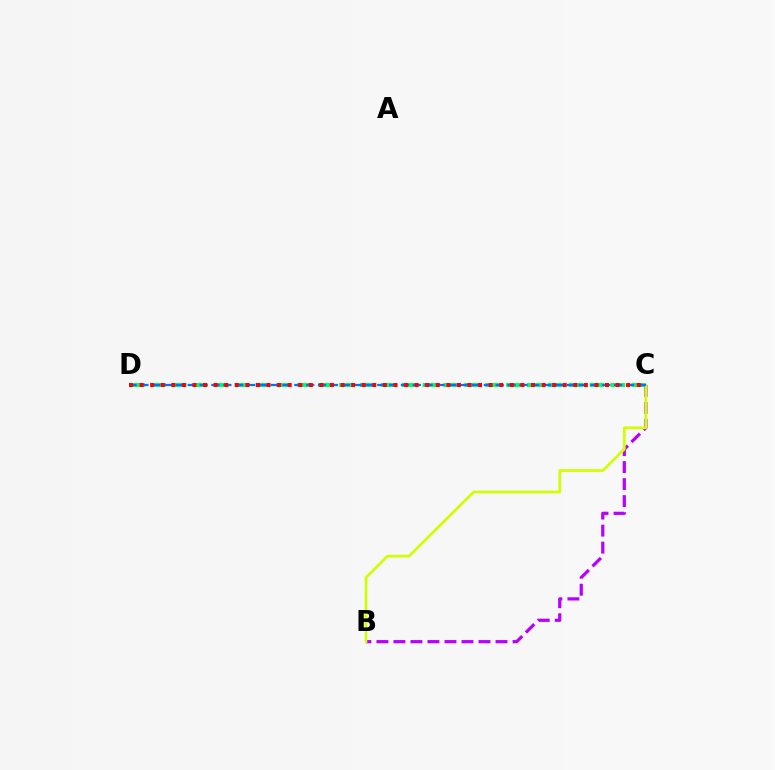{('C', 'D'): [{'color': '#00ff5c', 'line_style': 'dashed', 'thickness': 2.84}, {'color': '#0074ff', 'line_style': 'dashed', 'thickness': 1.61}, {'color': '#ff0000', 'line_style': 'dotted', 'thickness': 2.87}], ('B', 'C'): [{'color': '#b900ff', 'line_style': 'dashed', 'thickness': 2.31}, {'color': '#d1ff00', 'line_style': 'solid', 'thickness': 1.95}]}